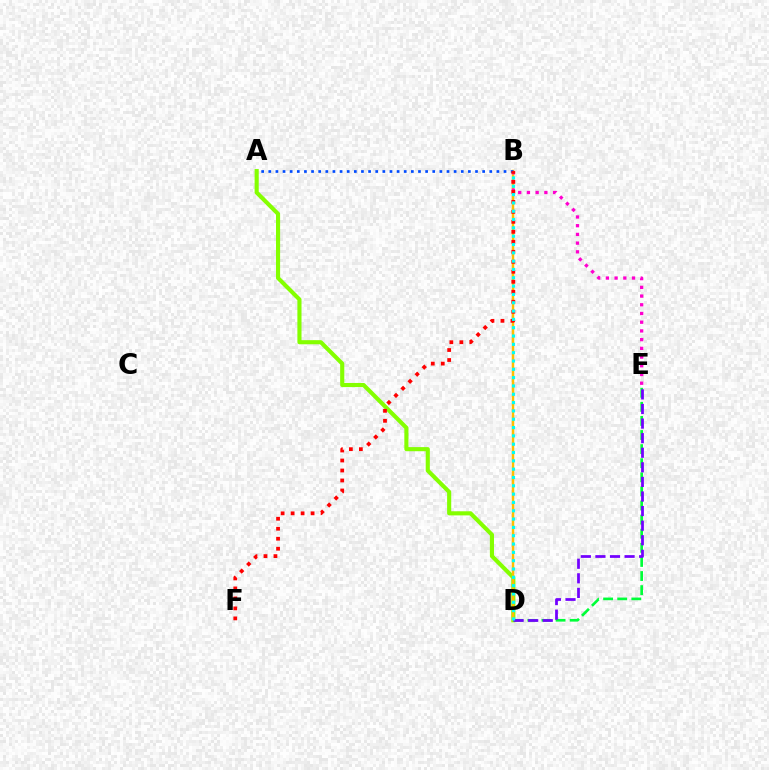{('A', 'D'): [{'color': '#84ff00', 'line_style': 'solid', 'thickness': 2.96}], ('B', 'D'): [{'color': '#ffbd00', 'line_style': 'solid', 'thickness': 1.79}, {'color': '#00fff6', 'line_style': 'dotted', 'thickness': 2.26}], ('D', 'E'): [{'color': '#00ff39', 'line_style': 'dashed', 'thickness': 1.92}, {'color': '#7200ff', 'line_style': 'dashed', 'thickness': 1.98}], ('B', 'E'): [{'color': '#ff00cf', 'line_style': 'dotted', 'thickness': 2.37}], ('A', 'B'): [{'color': '#004bff', 'line_style': 'dotted', 'thickness': 1.94}], ('B', 'F'): [{'color': '#ff0000', 'line_style': 'dotted', 'thickness': 2.71}]}